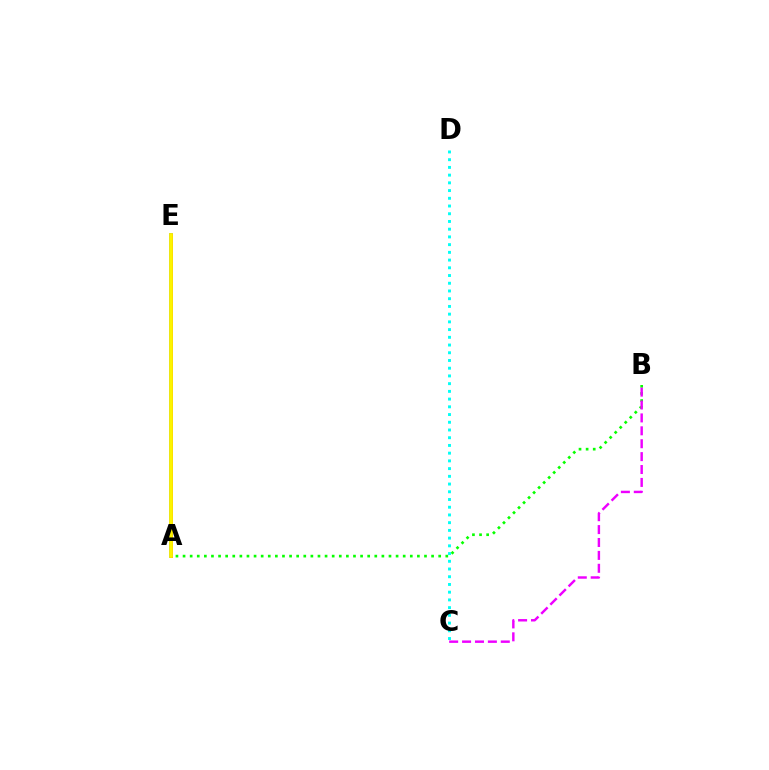{('A', 'B'): [{'color': '#08ff00', 'line_style': 'dotted', 'thickness': 1.93}], ('A', 'E'): [{'color': '#0010ff', 'line_style': 'solid', 'thickness': 2.55}, {'color': '#ff0000', 'line_style': 'solid', 'thickness': 2.13}, {'color': '#fcf500', 'line_style': 'solid', 'thickness': 2.76}], ('B', 'C'): [{'color': '#ee00ff', 'line_style': 'dashed', 'thickness': 1.75}], ('C', 'D'): [{'color': '#00fff6', 'line_style': 'dotted', 'thickness': 2.1}]}